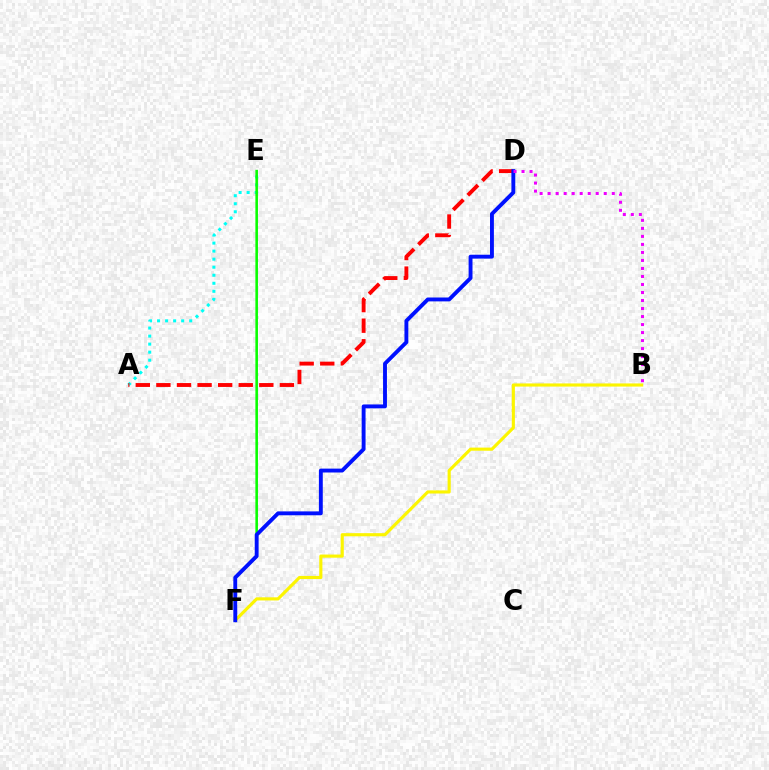{('A', 'E'): [{'color': '#00fff6', 'line_style': 'dotted', 'thickness': 2.18}], ('A', 'D'): [{'color': '#ff0000', 'line_style': 'dashed', 'thickness': 2.8}], ('B', 'F'): [{'color': '#fcf500', 'line_style': 'solid', 'thickness': 2.26}], ('E', 'F'): [{'color': '#08ff00', 'line_style': 'solid', 'thickness': 1.86}], ('D', 'F'): [{'color': '#0010ff', 'line_style': 'solid', 'thickness': 2.8}], ('B', 'D'): [{'color': '#ee00ff', 'line_style': 'dotted', 'thickness': 2.18}]}